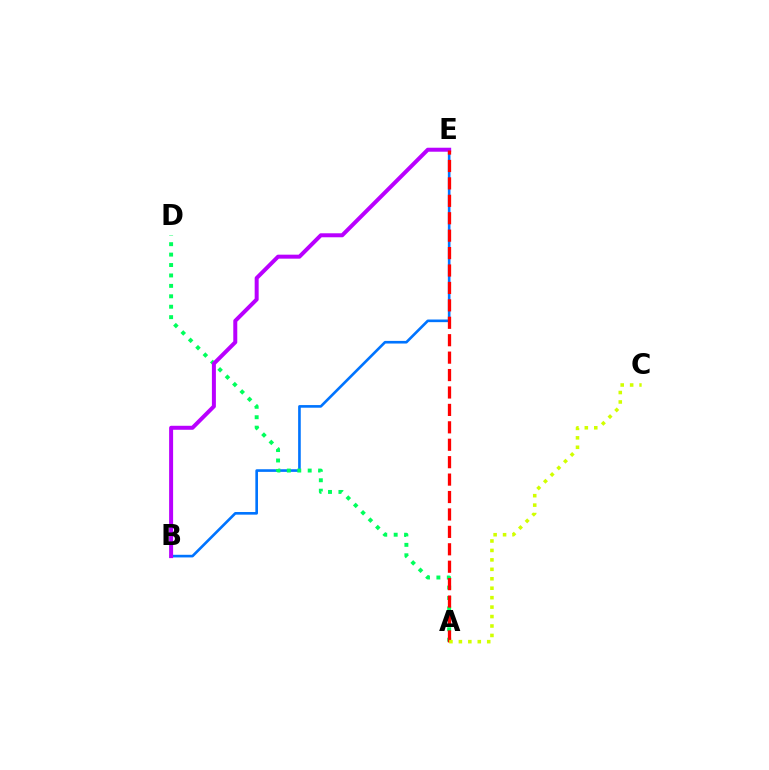{('B', 'E'): [{'color': '#0074ff', 'line_style': 'solid', 'thickness': 1.9}, {'color': '#b900ff', 'line_style': 'solid', 'thickness': 2.87}], ('A', 'D'): [{'color': '#00ff5c', 'line_style': 'dotted', 'thickness': 2.83}], ('A', 'E'): [{'color': '#ff0000', 'line_style': 'dashed', 'thickness': 2.37}], ('A', 'C'): [{'color': '#d1ff00', 'line_style': 'dotted', 'thickness': 2.57}]}